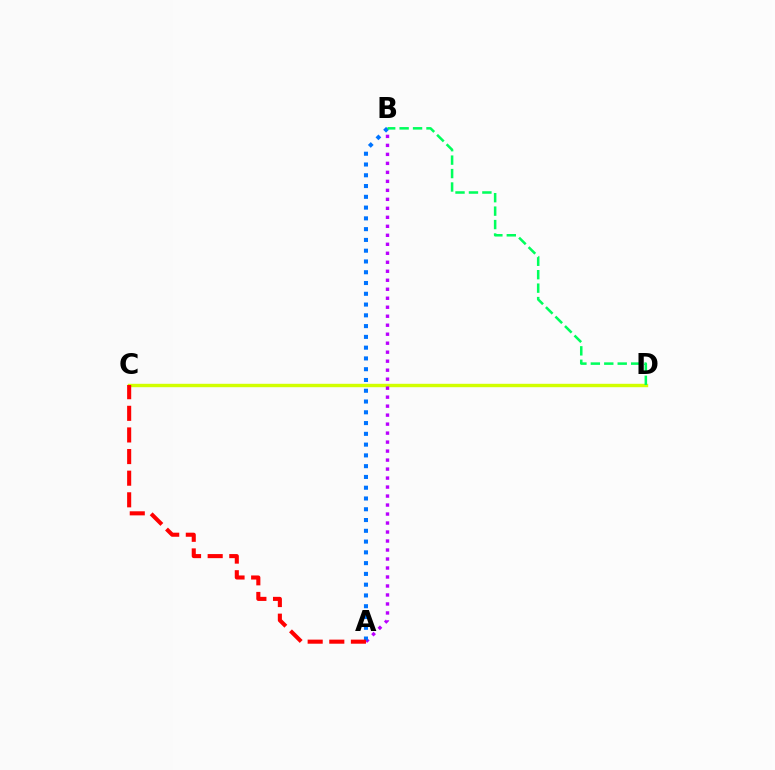{('C', 'D'): [{'color': '#d1ff00', 'line_style': 'solid', 'thickness': 2.45}], ('A', 'B'): [{'color': '#b900ff', 'line_style': 'dotted', 'thickness': 2.44}, {'color': '#0074ff', 'line_style': 'dotted', 'thickness': 2.93}], ('A', 'C'): [{'color': '#ff0000', 'line_style': 'dashed', 'thickness': 2.94}], ('B', 'D'): [{'color': '#00ff5c', 'line_style': 'dashed', 'thickness': 1.83}]}